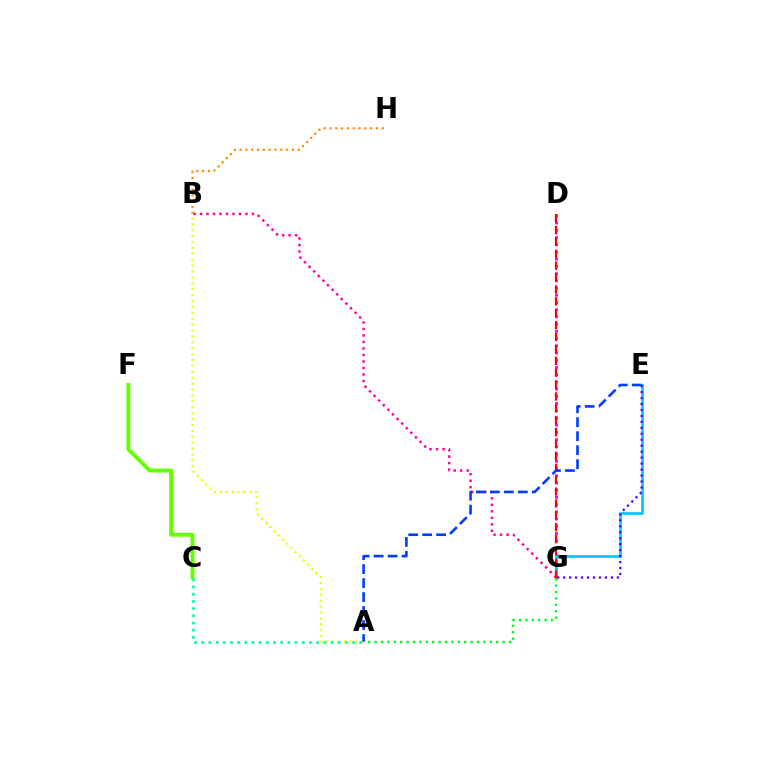{('D', 'G'): [{'color': '#d600ff', 'line_style': 'dotted', 'thickness': 1.96}, {'color': '#ff0000', 'line_style': 'dashed', 'thickness': 1.61}], ('B', 'G'): [{'color': '#ff00a0', 'line_style': 'dotted', 'thickness': 1.77}], ('B', 'H'): [{'color': '#ff8800', 'line_style': 'dotted', 'thickness': 1.58}], ('E', 'G'): [{'color': '#00c7ff', 'line_style': 'solid', 'thickness': 1.9}, {'color': '#4f00ff', 'line_style': 'dotted', 'thickness': 1.62}], ('A', 'B'): [{'color': '#eeff00', 'line_style': 'dotted', 'thickness': 1.6}], ('A', 'E'): [{'color': '#003fff', 'line_style': 'dashed', 'thickness': 1.9}], ('C', 'F'): [{'color': '#66ff00', 'line_style': 'solid', 'thickness': 2.84}], ('A', 'C'): [{'color': '#00ffaf', 'line_style': 'dotted', 'thickness': 1.95}], ('A', 'G'): [{'color': '#00ff27', 'line_style': 'dotted', 'thickness': 1.74}]}